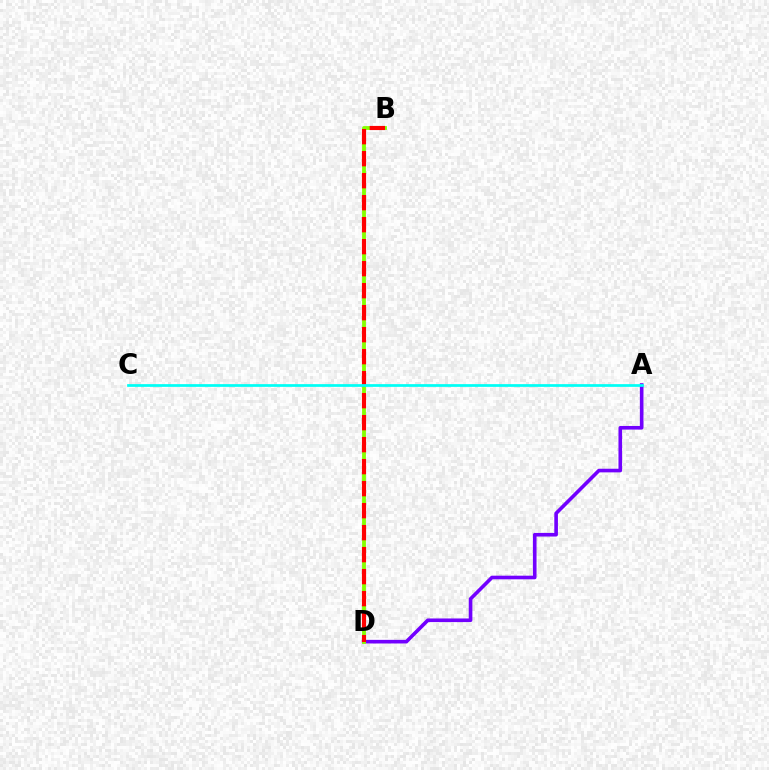{('A', 'D'): [{'color': '#7200ff', 'line_style': 'solid', 'thickness': 2.61}], ('B', 'D'): [{'color': '#84ff00', 'line_style': 'solid', 'thickness': 2.76}, {'color': '#ff0000', 'line_style': 'dashed', 'thickness': 2.99}], ('A', 'C'): [{'color': '#00fff6', 'line_style': 'solid', 'thickness': 1.96}]}